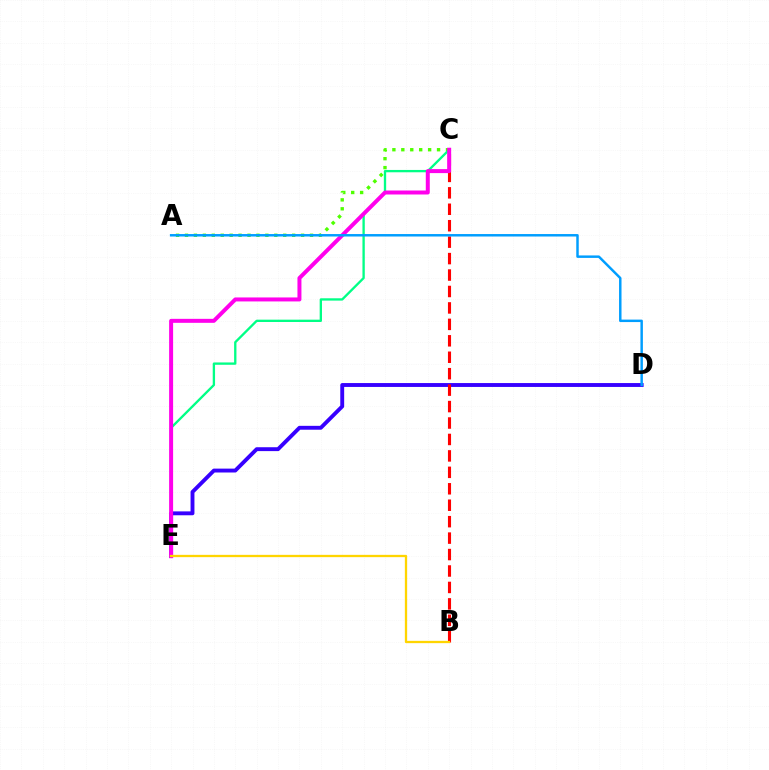{('D', 'E'): [{'color': '#3700ff', 'line_style': 'solid', 'thickness': 2.8}], ('B', 'C'): [{'color': '#ff0000', 'line_style': 'dashed', 'thickness': 2.23}], ('A', 'C'): [{'color': '#4fff00', 'line_style': 'dotted', 'thickness': 2.43}], ('C', 'E'): [{'color': '#00ff86', 'line_style': 'solid', 'thickness': 1.68}, {'color': '#ff00ed', 'line_style': 'solid', 'thickness': 2.87}], ('B', 'E'): [{'color': '#ffd500', 'line_style': 'solid', 'thickness': 1.65}], ('A', 'D'): [{'color': '#009eff', 'line_style': 'solid', 'thickness': 1.78}]}